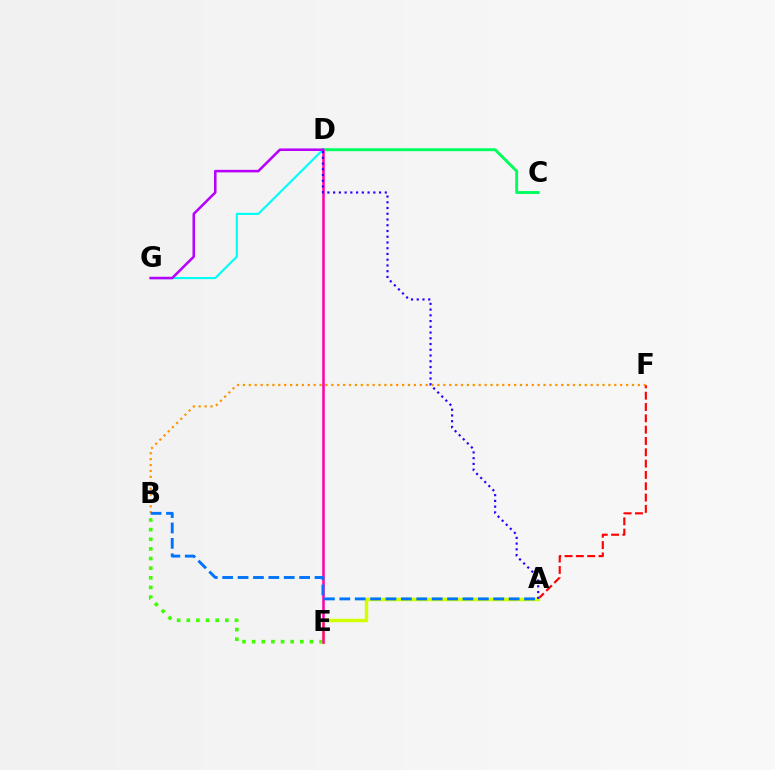{('D', 'G'): [{'color': '#00fff6', 'line_style': 'solid', 'thickness': 1.54}, {'color': '#b900ff', 'line_style': 'solid', 'thickness': 1.83}], ('B', 'E'): [{'color': '#3dff00', 'line_style': 'dotted', 'thickness': 2.62}], ('C', 'D'): [{'color': '#00ff5c', 'line_style': 'solid', 'thickness': 2.1}], ('A', 'F'): [{'color': '#ff0000', 'line_style': 'dashed', 'thickness': 1.54}], ('B', 'F'): [{'color': '#ff9400', 'line_style': 'dotted', 'thickness': 1.6}], ('A', 'E'): [{'color': '#d1ff00', 'line_style': 'solid', 'thickness': 2.5}], ('D', 'E'): [{'color': '#ff00ac', 'line_style': 'solid', 'thickness': 1.82}], ('A', 'D'): [{'color': '#2500ff', 'line_style': 'dotted', 'thickness': 1.56}], ('A', 'B'): [{'color': '#0074ff', 'line_style': 'dashed', 'thickness': 2.09}]}